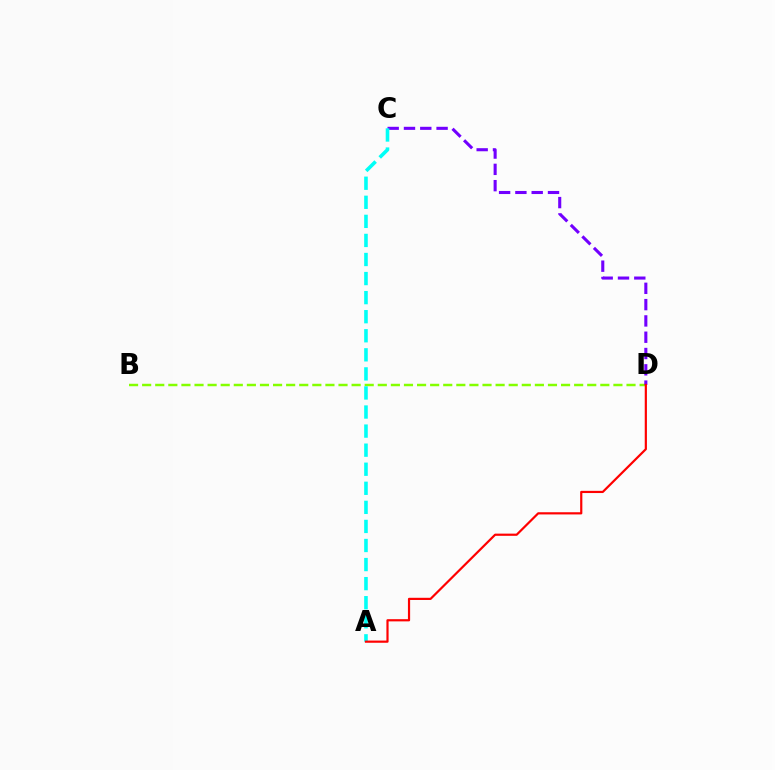{('B', 'D'): [{'color': '#84ff00', 'line_style': 'dashed', 'thickness': 1.78}], ('C', 'D'): [{'color': '#7200ff', 'line_style': 'dashed', 'thickness': 2.21}], ('A', 'C'): [{'color': '#00fff6', 'line_style': 'dashed', 'thickness': 2.59}], ('A', 'D'): [{'color': '#ff0000', 'line_style': 'solid', 'thickness': 1.58}]}